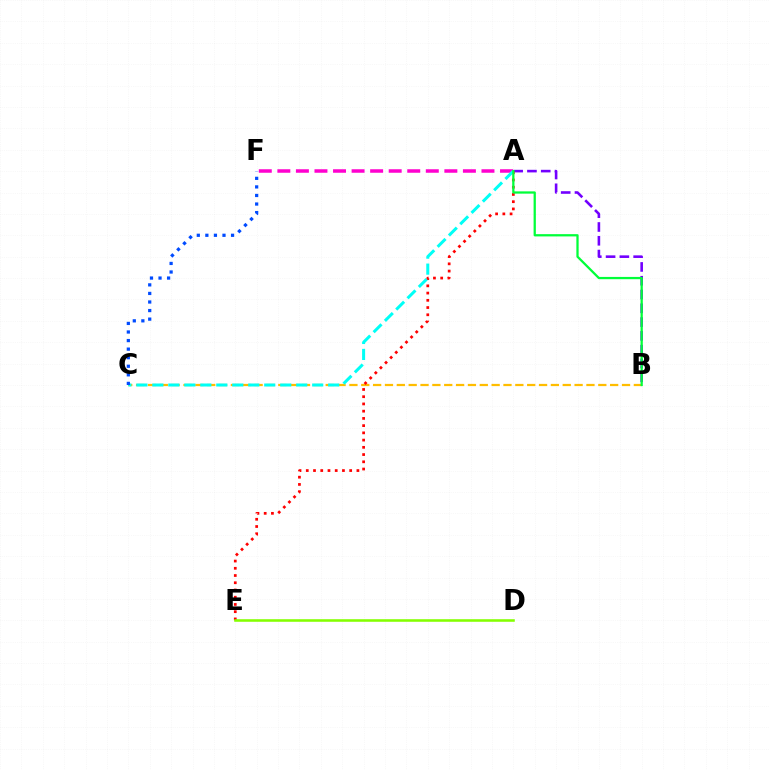{('A', 'B'): [{'color': '#7200ff', 'line_style': 'dashed', 'thickness': 1.87}, {'color': '#00ff39', 'line_style': 'solid', 'thickness': 1.63}], ('B', 'C'): [{'color': '#ffbd00', 'line_style': 'dashed', 'thickness': 1.61}], ('A', 'E'): [{'color': '#ff0000', 'line_style': 'dotted', 'thickness': 1.97}], ('A', 'F'): [{'color': '#ff00cf', 'line_style': 'dashed', 'thickness': 2.52}], ('D', 'E'): [{'color': '#84ff00', 'line_style': 'solid', 'thickness': 1.85}], ('A', 'C'): [{'color': '#00fff6', 'line_style': 'dashed', 'thickness': 2.17}], ('C', 'F'): [{'color': '#004bff', 'line_style': 'dotted', 'thickness': 2.33}]}